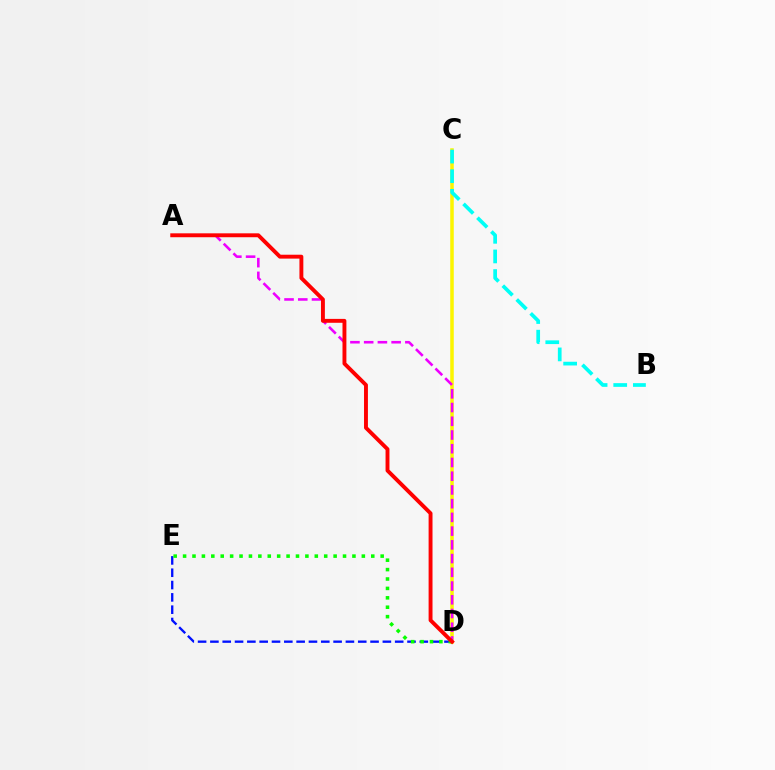{('C', 'D'): [{'color': '#fcf500', 'line_style': 'solid', 'thickness': 2.53}], ('A', 'D'): [{'color': '#ee00ff', 'line_style': 'dashed', 'thickness': 1.87}, {'color': '#ff0000', 'line_style': 'solid', 'thickness': 2.81}], ('D', 'E'): [{'color': '#0010ff', 'line_style': 'dashed', 'thickness': 1.67}, {'color': '#08ff00', 'line_style': 'dotted', 'thickness': 2.56}], ('B', 'C'): [{'color': '#00fff6', 'line_style': 'dashed', 'thickness': 2.67}]}